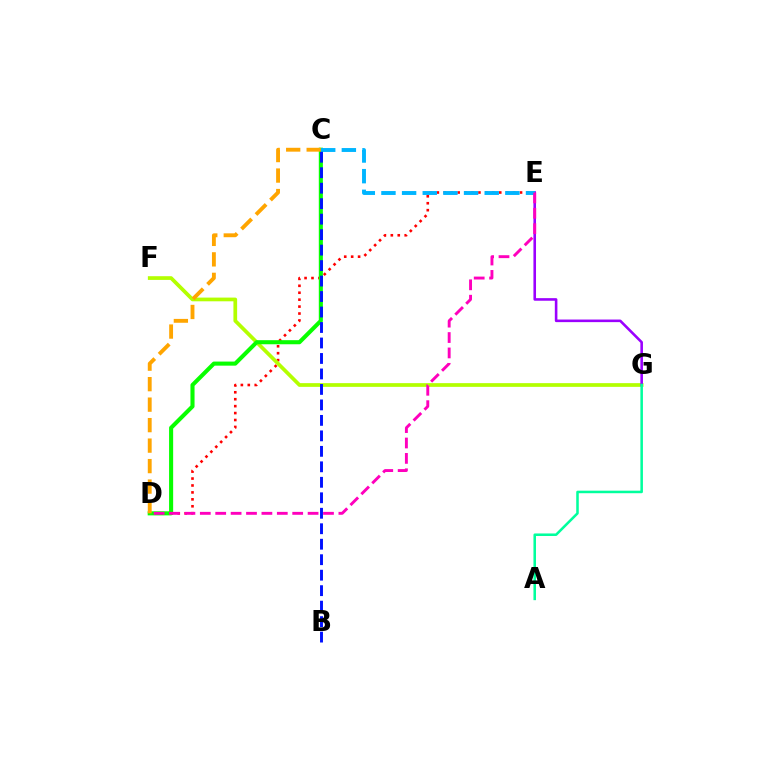{('D', 'E'): [{'color': '#ff0000', 'line_style': 'dotted', 'thickness': 1.88}, {'color': '#ff00bd', 'line_style': 'dashed', 'thickness': 2.09}], ('F', 'G'): [{'color': '#b3ff00', 'line_style': 'solid', 'thickness': 2.67}], ('C', 'D'): [{'color': '#08ff00', 'line_style': 'solid', 'thickness': 2.94}, {'color': '#ffa500', 'line_style': 'dashed', 'thickness': 2.78}], ('E', 'G'): [{'color': '#9b00ff', 'line_style': 'solid', 'thickness': 1.87}], ('A', 'G'): [{'color': '#00ff9d', 'line_style': 'solid', 'thickness': 1.83}], ('C', 'E'): [{'color': '#00b5ff', 'line_style': 'dashed', 'thickness': 2.81}], ('B', 'C'): [{'color': '#0010ff', 'line_style': 'dashed', 'thickness': 2.1}]}